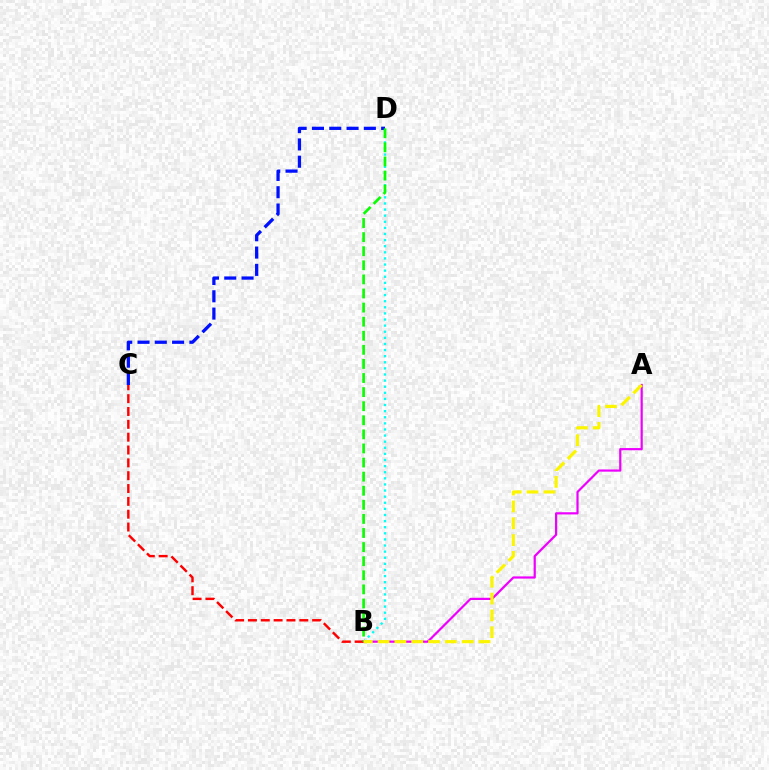{('A', 'B'): [{'color': '#ee00ff', 'line_style': 'solid', 'thickness': 1.59}, {'color': '#fcf500', 'line_style': 'dashed', 'thickness': 2.29}], ('B', 'D'): [{'color': '#00fff6', 'line_style': 'dotted', 'thickness': 1.66}, {'color': '#08ff00', 'line_style': 'dashed', 'thickness': 1.91}], ('B', 'C'): [{'color': '#ff0000', 'line_style': 'dashed', 'thickness': 1.74}], ('C', 'D'): [{'color': '#0010ff', 'line_style': 'dashed', 'thickness': 2.35}]}